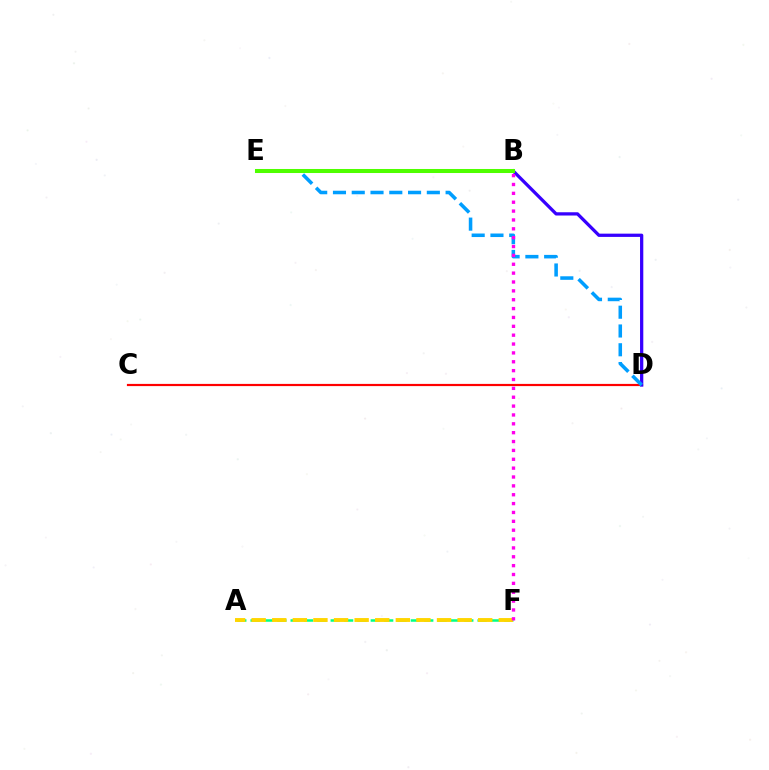{('A', 'F'): [{'color': '#00ff86', 'line_style': 'dashed', 'thickness': 1.81}, {'color': '#ffd500', 'line_style': 'dashed', 'thickness': 2.8}], ('C', 'D'): [{'color': '#ff0000', 'line_style': 'solid', 'thickness': 1.58}], ('B', 'D'): [{'color': '#3700ff', 'line_style': 'solid', 'thickness': 2.35}], ('D', 'E'): [{'color': '#009eff', 'line_style': 'dashed', 'thickness': 2.55}], ('B', 'E'): [{'color': '#4fff00', 'line_style': 'solid', 'thickness': 2.9}], ('B', 'F'): [{'color': '#ff00ed', 'line_style': 'dotted', 'thickness': 2.41}]}